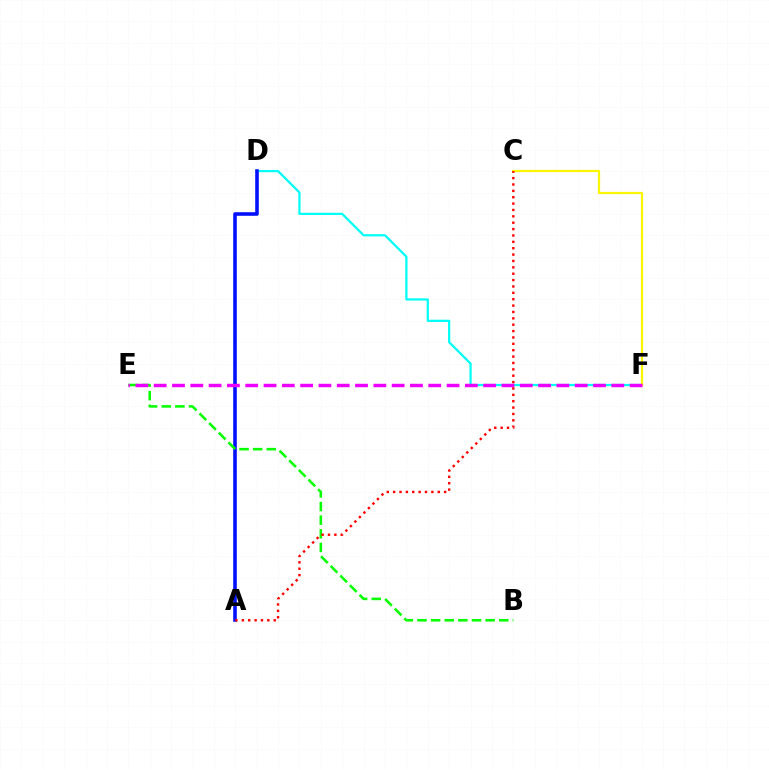{('D', 'F'): [{'color': '#00fff6', 'line_style': 'solid', 'thickness': 1.61}], ('C', 'F'): [{'color': '#fcf500', 'line_style': 'solid', 'thickness': 1.6}], ('A', 'D'): [{'color': '#0010ff', 'line_style': 'solid', 'thickness': 2.58}], ('B', 'E'): [{'color': '#08ff00', 'line_style': 'dashed', 'thickness': 1.85}], ('A', 'C'): [{'color': '#ff0000', 'line_style': 'dotted', 'thickness': 1.73}], ('E', 'F'): [{'color': '#ee00ff', 'line_style': 'dashed', 'thickness': 2.49}]}